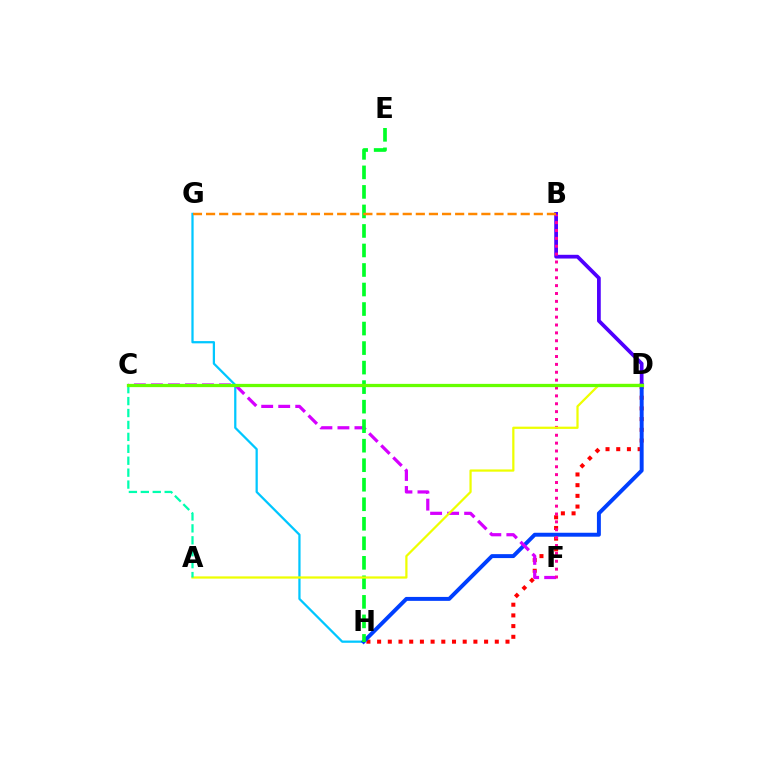{('G', 'H'): [{'color': '#00c7ff', 'line_style': 'solid', 'thickness': 1.62}], ('D', 'H'): [{'color': '#ff0000', 'line_style': 'dotted', 'thickness': 2.91}, {'color': '#003fff', 'line_style': 'solid', 'thickness': 2.83}], ('C', 'F'): [{'color': '#d600ff', 'line_style': 'dashed', 'thickness': 2.31}], ('B', 'D'): [{'color': '#4f00ff', 'line_style': 'solid', 'thickness': 2.69}], ('B', 'F'): [{'color': '#ff00a0', 'line_style': 'dotted', 'thickness': 2.14}], ('E', 'H'): [{'color': '#00ff27', 'line_style': 'dashed', 'thickness': 2.65}], ('A', 'D'): [{'color': '#eeff00', 'line_style': 'solid', 'thickness': 1.61}], ('A', 'C'): [{'color': '#00ffaf', 'line_style': 'dashed', 'thickness': 1.62}], ('C', 'D'): [{'color': '#66ff00', 'line_style': 'solid', 'thickness': 2.35}], ('B', 'G'): [{'color': '#ff8800', 'line_style': 'dashed', 'thickness': 1.78}]}